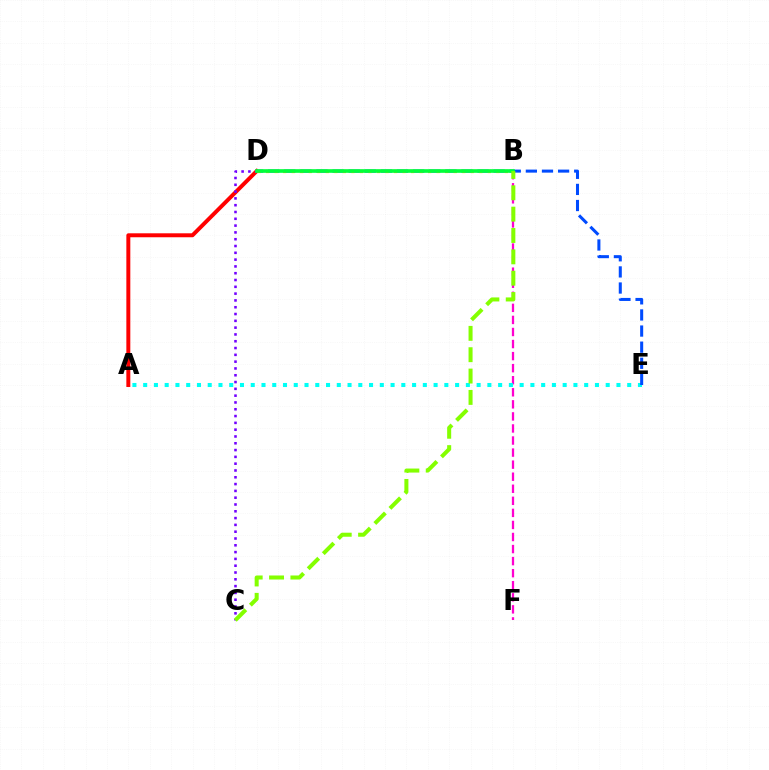{('B', 'F'): [{'color': '#ff00cf', 'line_style': 'dashed', 'thickness': 1.64}], ('A', 'D'): [{'color': '#ff0000', 'line_style': 'solid', 'thickness': 2.85}], ('A', 'E'): [{'color': '#00fff6', 'line_style': 'dotted', 'thickness': 2.92}], ('C', 'D'): [{'color': '#7200ff', 'line_style': 'dotted', 'thickness': 1.85}], ('D', 'E'): [{'color': '#004bff', 'line_style': 'dashed', 'thickness': 2.19}], ('B', 'D'): [{'color': '#ffbd00', 'line_style': 'dotted', 'thickness': 2.32}, {'color': '#00ff39', 'line_style': 'solid', 'thickness': 2.63}], ('B', 'C'): [{'color': '#84ff00', 'line_style': 'dashed', 'thickness': 2.9}]}